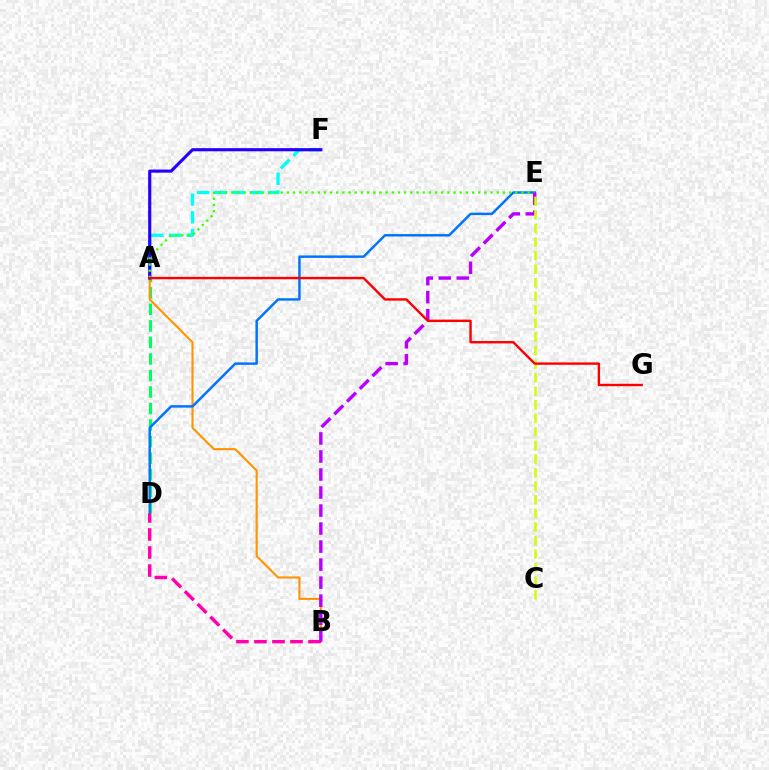{('A', 'F'): [{'color': '#00fff6', 'line_style': 'dashed', 'thickness': 2.41}, {'color': '#2500ff', 'line_style': 'solid', 'thickness': 2.25}], ('A', 'D'): [{'color': '#00ff5c', 'line_style': 'dashed', 'thickness': 2.25}], ('A', 'B'): [{'color': '#ff9400', 'line_style': 'solid', 'thickness': 1.52}], ('D', 'E'): [{'color': '#0074ff', 'line_style': 'solid', 'thickness': 1.77}], ('B', 'D'): [{'color': '#ff00ac', 'line_style': 'dashed', 'thickness': 2.45}], ('A', 'E'): [{'color': '#3dff00', 'line_style': 'dotted', 'thickness': 1.68}], ('B', 'E'): [{'color': '#b900ff', 'line_style': 'dashed', 'thickness': 2.45}], ('C', 'E'): [{'color': '#d1ff00', 'line_style': 'dashed', 'thickness': 1.84}], ('A', 'G'): [{'color': '#ff0000', 'line_style': 'solid', 'thickness': 1.73}]}